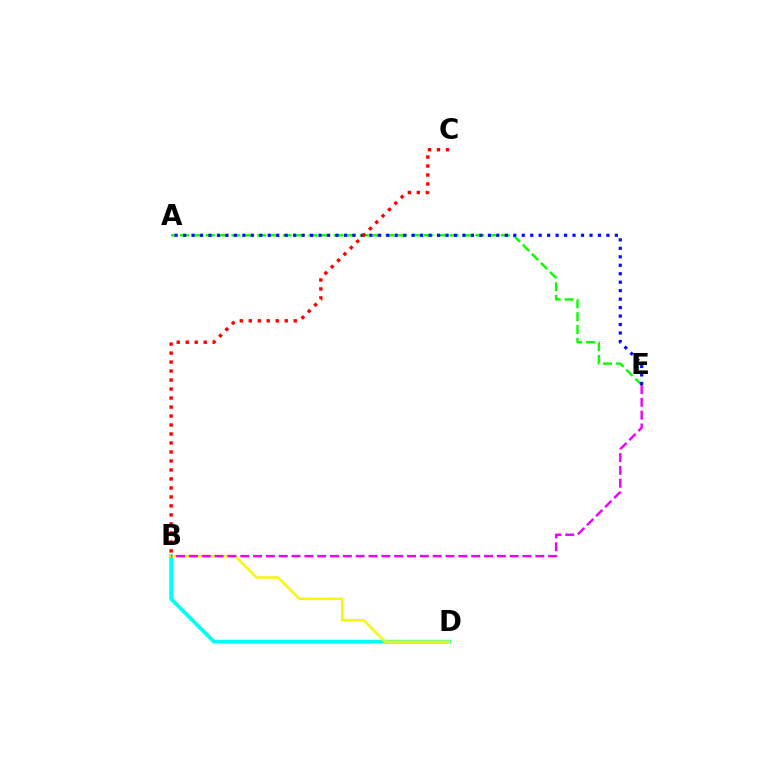{('A', 'E'): [{'color': '#08ff00', 'line_style': 'dashed', 'thickness': 1.74}, {'color': '#0010ff', 'line_style': 'dotted', 'thickness': 2.3}], ('B', 'D'): [{'color': '#00fff6', 'line_style': 'solid', 'thickness': 2.7}, {'color': '#fcf500', 'line_style': 'solid', 'thickness': 1.75}], ('B', 'C'): [{'color': '#ff0000', 'line_style': 'dotted', 'thickness': 2.44}], ('B', 'E'): [{'color': '#ee00ff', 'line_style': 'dashed', 'thickness': 1.74}]}